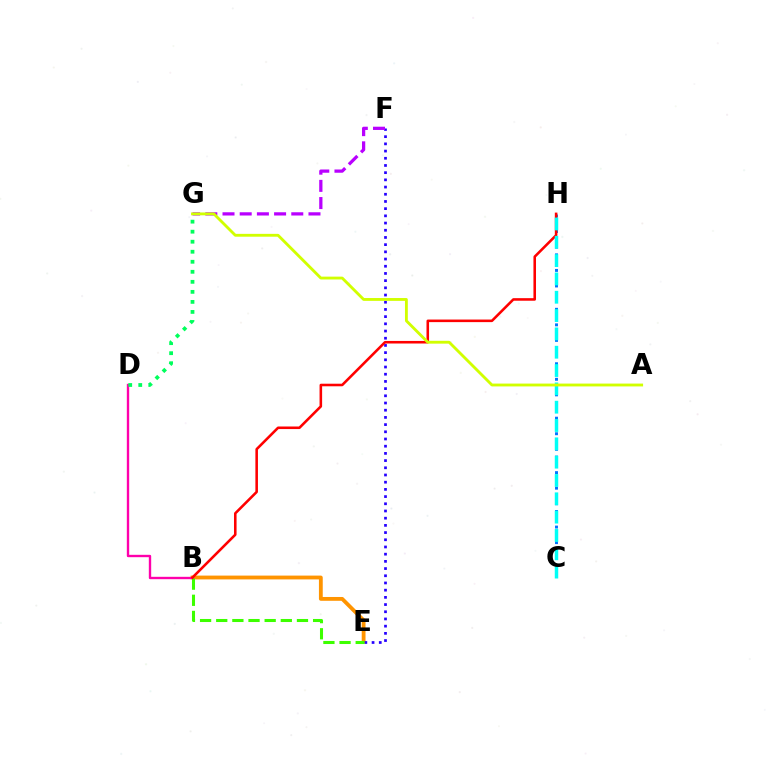{('B', 'E'): [{'color': '#ff9400', 'line_style': 'solid', 'thickness': 2.75}, {'color': '#3dff00', 'line_style': 'dashed', 'thickness': 2.19}], ('C', 'H'): [{'color': '#0074ff', 'line_style': 'dotted', 'thickness': 2.11}, {'color': '#00fff6', 'line_style': 'dashed', 'thickness': 2.49}], ('B', 'D'): [{'color': '#ff00ac', 'line_style': 'solid', 'thickness': 1.71}], ('E', 'F'): [{'color': '#2500ff', 'line_style': 'dotted', 'thickness': 1.96}], ('F', 'G'): [{'color': '#b900ff', 'line_style': 'dashed', 'thickness': 2.34}], ('B', 'H'): [{'color': '#ff0000', 'line_style': 'solid', 'thickness': 1.85}], ('D', 'G'): [{'color': '#00ff5c', 'line_style': 'dotted', 'thickness': 2.72}], ('A', 'G'): [{'color': '#d1ff00', 'line_style': 'solid', 'thickness': 2.05}]}